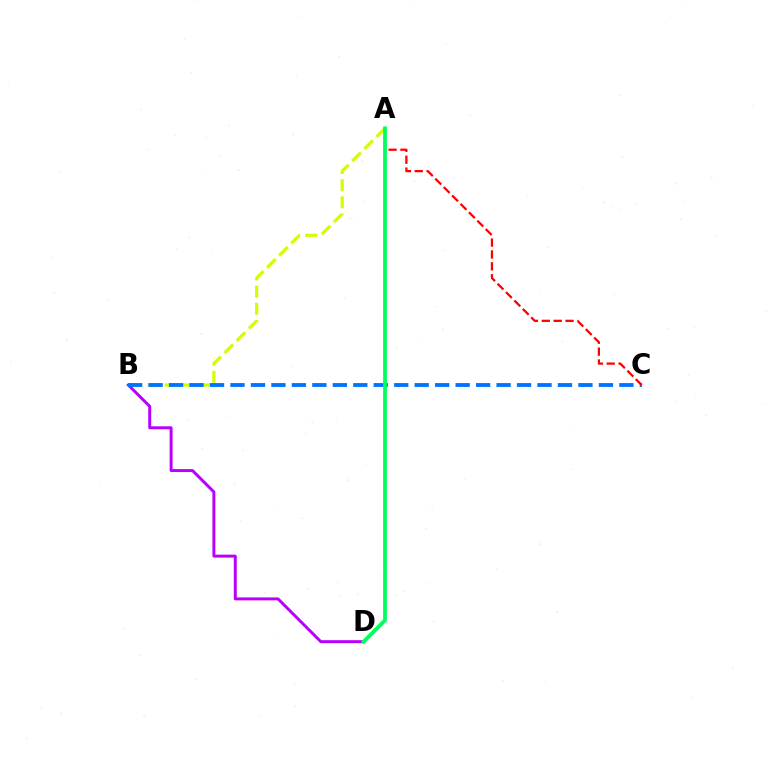{('A', 'B'): [{'color': '#d1ff00', 'line_style': 'dashed', 'thickness': 2.33}], ('B', 'D'): [{'color': '#b900ff', 'line_style': 'solid', 'thickness': 2.14}], ('B', 'C'): [{'color': '#0074ff', 'line_style': 'dashed', 'thickness': 2.78}], ('A', 'C'): [{'color': '#ff0000', 'line_style': 'dashed', 'thickness': 1.62}], ('A', 'D'): [{'color': '#00ff5c', 'line_style': 'solid', 'thickness': 2.71}]}